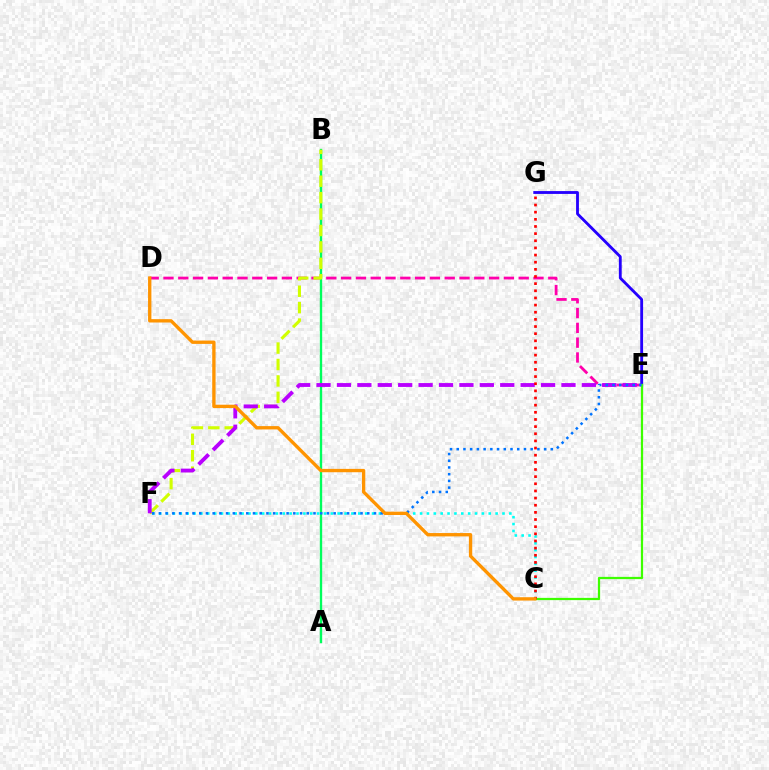{('D', 'E'): [{'color': '#ff00ac', 'line_style': 'dashed', 'thickness': 2.01}], ('A', 'B'): [{'color': '#00ff5c', 'line_style': 'solid', 'thickness': 1.69}], ('B', 'F'): [{'color': '#d1ff00', 'line_style': 'dashed', 'thickness': 2.23}], ('E', 'G'): [{'color': '#2500ff', 'line_style': 'solid', 'thickness': 2.04}], ('C', 'F'): [{'color': '#00fff6', 'line_style': 'dotted', 'thickness': 1.87}], ('C', 'E'): [{'color': '#3dff00', 'line_style': 'solid', 'thickness': 1.61}], ('E', 'F'): [{'color': '#b900ff', 'line_style': 'dashed', 'thickness': 2.77}, {'color': '#0074ff', 'line_style': 'dotted', 'thickness': 1.83}], ('C', 'G'): [{'color': '#ff0000', 'line_style': 'dotted', 'thickness': 1.94}], ('C', 'D'): [{'color': '#ff9400', 'line_style': 'solid', 'thickness': 2.41}]}